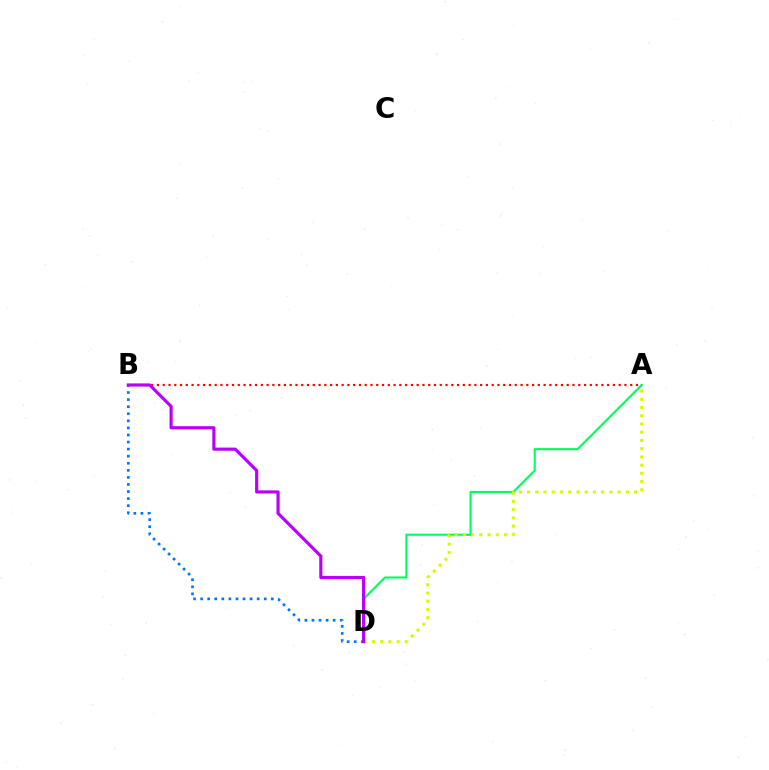{('A', 'D'): [{'color': '#00ff5c', 'line_style': 'solid', 'thickness': 1.52}, {'color': '#d1ff00', 'line_style': 'dotted', 'thickness': 2.24}], ('B', 'D'): [{'color': '#0074ff', 'line_style': 'dotted', 'thickness': 1.92}, {'color': '#b900ff', 'line_style': 'solid', 'thickness': 2.27}], ('A', 'B'): [{'color': '#ff0000', 'line_style': 'dotted', 'thickness': 1.57}]}